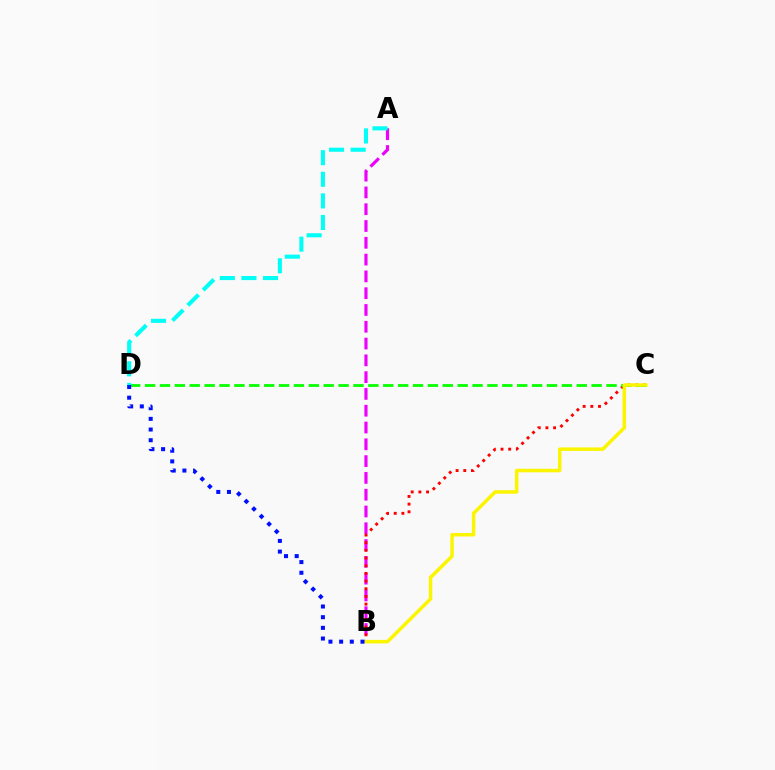{('A', 'B'): [{'color': '#ee00ff', 'line_style': 'dashed', 'thickness': 2.28}], ('B', 'C'): [{'color': '#ff0000', 'line_style': 'dotted', 'thickness': 2.09}, {'color': '#fcf500', 'line_style': 'solid', 'thickness': 2.52}], ('C', 'D'): [{'color': '#08ff00', 'line_style': 'dashed', 'thickness': 2.02}], ('A', 'D'): [{'color': '#00fff6', 'line_style': 'dashed', 'thickness': 2.93}], ('B', 'D'): [{'color': '#0010ff', 'line_style': 'dotted', 'thickness': 2.9}]}